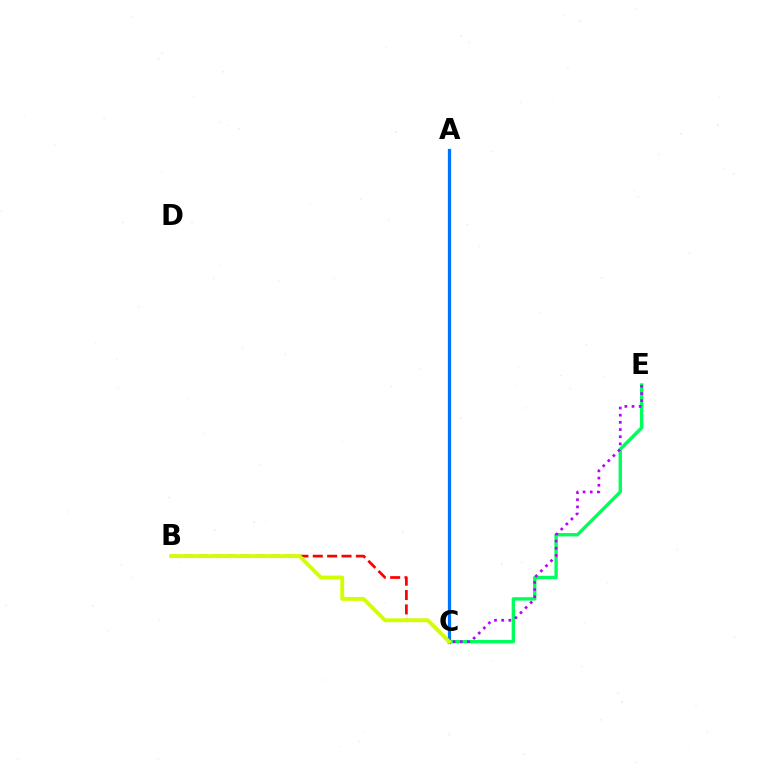{('A', 'C'): [{'color': '#0074ff', 'line_style': 'solid', 'thickness': 2.34}], ('B', 'C'): [{'color': '#ff0000', 'line_style': 'dashed', 'thickness': 1.95}, {'color': '#d1ff00', 'line_style': 'solid', 'thickness': 2.78}], ('C', 'E'): [{'color': '#00ff5c', 'line_style': 'solid', 'thickness': 2.43}, {'color': '#b900ff', 'line_style': 'dotted', 'thickness': 1.95}]}